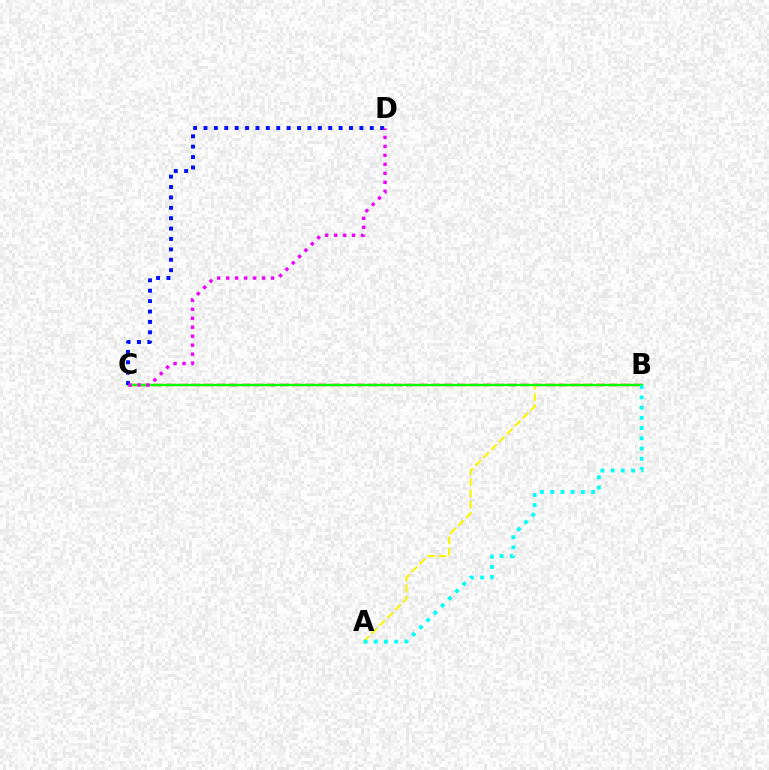{('B', 'C'): [{'color': '#ff0000', 'line_style': 'dashed', 'thickness': 1.72}, {'color': '#08ff00', 'line_style': 'solid', 'thickness': 1.66}], ('A', 'B'): [{'color': '#fcf500', 'line_style': 'dashed', 'thickness': 1.52}, {'color': '#00fff6', 'line_style': 'dotted', 'thickness': 2.78}], ('C', 'D'): [{'color': '#0010ff', 'line_style': 'dotted', 'thickness': 2.82}, {'color': '#ee00ff', 'line_style': 'dotted', 'thickness': 2.44}]}